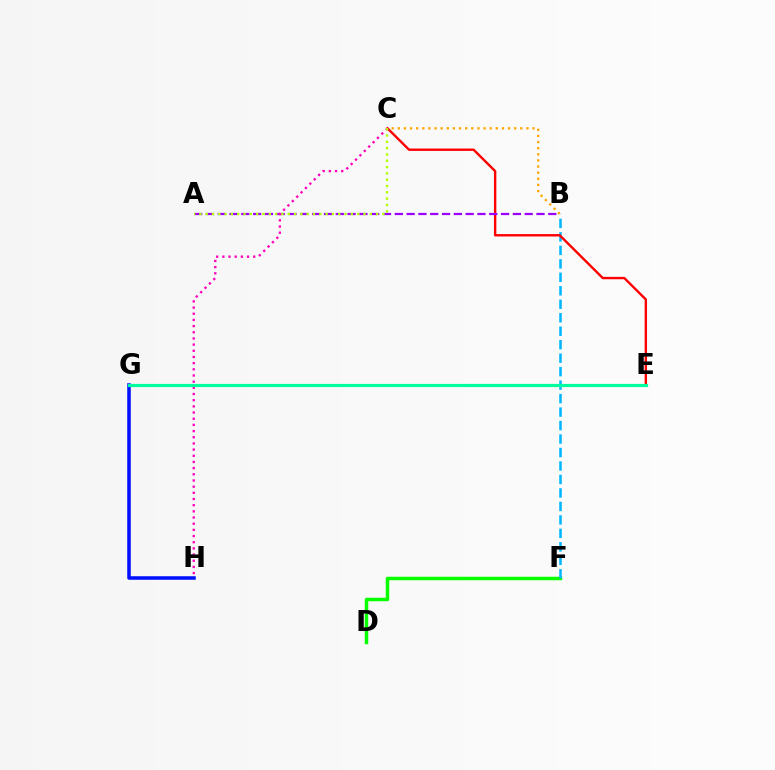{('B', 'C'): [{'color': '#ffa500', 'line_style': 'dotted', 'thickness': 1.66}], ('G', 'H'): [{'color': '#0010ff', 'line_style': 'solid', 'thickness': 2.54}], ('D', 'F'): [{'color': '#08ff00', 'line_style': 'solid', 'thickness': 2.5}], ('B', 'F'): [{'color': '#00b5ff', 'line_style': 'dashed', 'thickness': 1.83}], ('C', 'E'): [{'color': '#ff0000', 'line_style': 'solid', 'thickness': 1.72}], ('A', 'B'): [{'color': '#9b00ff', 'line_style': 'dashed', 'thickness': 1.6}], ('C', 'H'): [{'color': '#ff00bd', 'line_style': 'dotted', 'thickness': 1.68}], ('A', 'C'): [{'color': '#b3ff00', 'line_style': 'dotted', 'thickness': 1.72}], ('E', 'G'): [{'color': '#00ff9d', 'line_style': 'solid', 'thickness': 2.28}]}